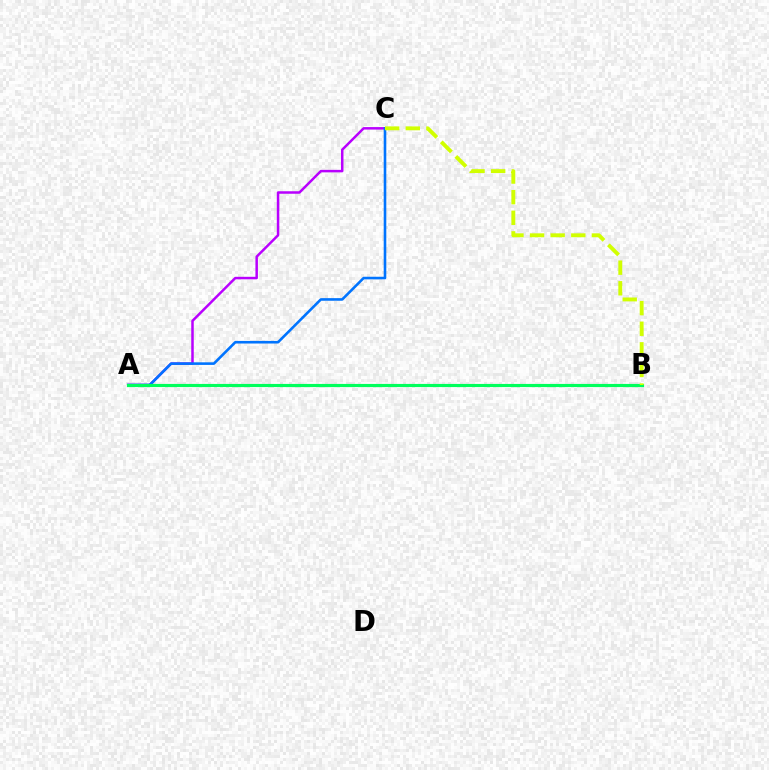{('A', 'C'): [{'color': '#b900ff', 'line_style': 'solid', 'thickness': 1.8}, {'color': '#0074ff', 'line_style': 'solid', 'thickness': 1.87}], ('A', 'B'): [{'color': '#ff0000', 'line_style': 'dashed', 'thickness': 2.03}, {'color': '#00ff5c', 'line_style': 'solid', 'thickness': 2.27}], ('B', 'C'): [{'color': '#d1ff00', 'line_style': 'dashed', 'thickness': 2.8}]}